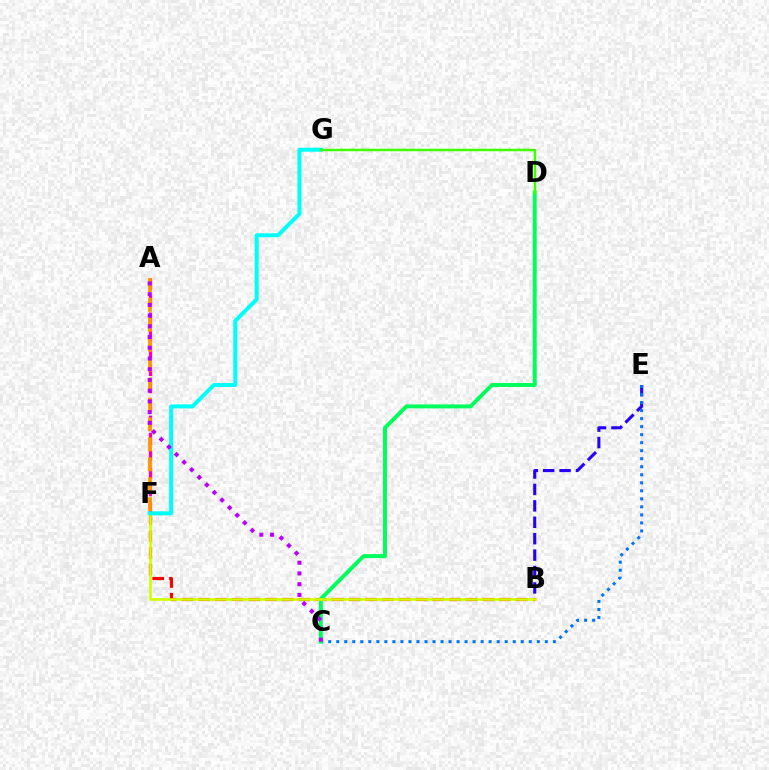{('B', 'E'): [{'color': '#2500ff', 'line_style': 'dashed', 'thickness': 2.23}], ('A', 'F'): [{'color': '#ff00ac', 'line_style': 'dashed', 'thickness': 2.33}, {'color': '#ff9400', 'line_style': 'dashed', 'thickness': 2.71}], ('C', 'E'): [{'color': '#0074ff', 'line_style': 'dotted', 'thickness': 2.18}], ('B', 'F'): [{'color': '#ff0000', 'line_style': 'dashed', 'thickness': 2.27}, {'color': '#d1ff00', 'line_style': 'solid', 'thickness': 1.9}], ('C', 'D'): [{'color': '#00ff5c', 'line_style': 'solid', 'thickness': 2.86}], ('F', 'G'): [{'color': '#00fff6', 'line_style': 'solid', 'thickness': 2.89}], ('A', 'C'): [{'color': '#b900ff', 'line_style': 'dotted', 'thickness': 2.91}], ('D', 'G'): [{'color': '#3dff00', 'line_style': 'solid', 'thickness': 1.76}]}